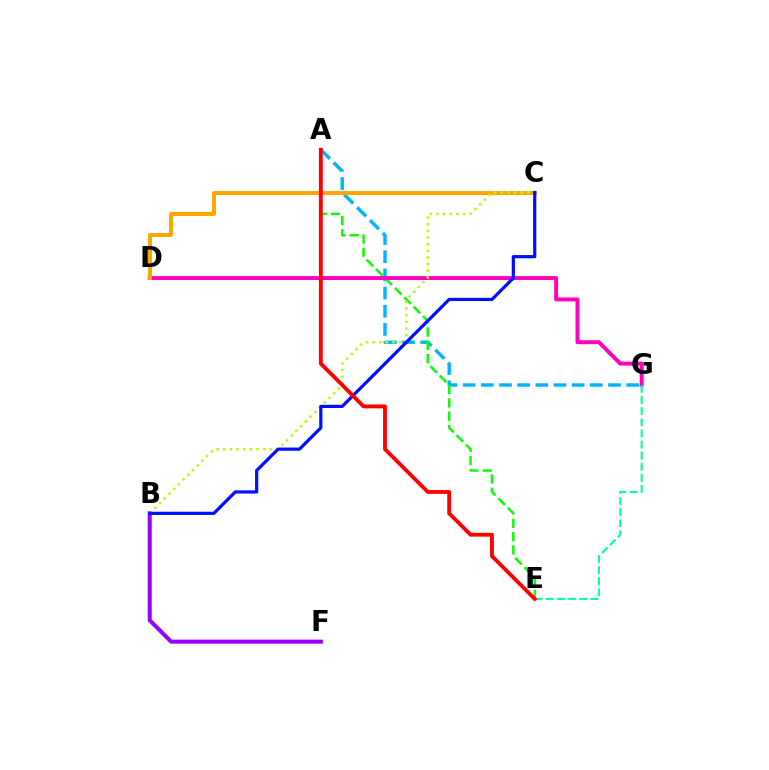{('A', 'G'): [{'color': '#00b5ff', 'line_style': 'dashed', 'thickness': 2.47}], ('A', 'E'): [{'color': '#08ff00', 'line_style': 'dashed', 'thickness': 1.81}, {'color': '#ff0000', 'line_style': 'solid', 'thickness': 2.77}], ('B', 'F'): [{'color': '#9b00ff', 'line_style': 'solid', 'thickness': 2.91}], ('D', 'G'): [{'color': '#ff00bd', 'line_style': 'solid', 'thickness': 2.84}], ('E', 'G'): [{'color': '#00ff9d', 'line_style': 'dashed', 'thickness': 1.51}], ('C', 'D'): [{'color': '#ffa500', 'line_style': 'solid', 'thickness': 2.86}], ('B', 'C'): [{'color': '#b3ff00', 'line_style': 'dotted', 'thickness': 1.81}, {'color': '#0010ff', 'line_style': 'solid', 'thickness': 2.31}]}